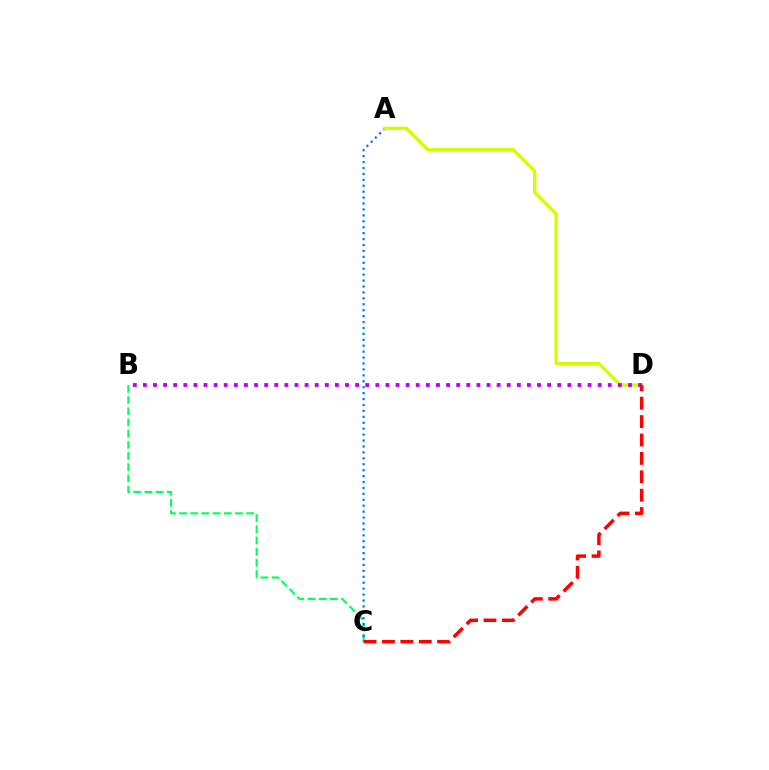{('B', 'C'): [{'color': '#00ff5c', 'line_style': 'dashed', 'thickness': 1.52}], ('A', 'C'): [{'color': '#0074ff', 'line_style': 'dotted', 'thickness': 1.61}], ('A', 'D'): [{'color': '#d1ff00', 'line_style': 'solid', 'thickness': 2.41}], ('B', 'D'): [{'color': '#b900ff', 'line_style': 'dotted', 'thickness': 2.75}], ('C', 'D'): [{'color': '#ff0000', 'line_style': 'dashed', 'thickness': 2.5}]}